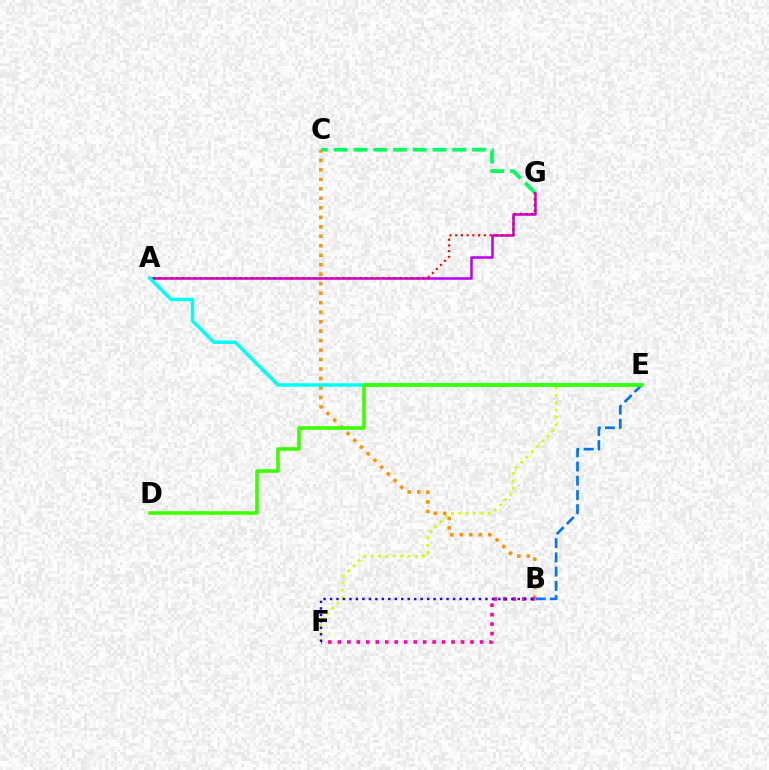{('C', 'G'): [{'color': '#00ff5c', 'line_style': 'dashed', 'thickness': 2.68}], ('A', 'G'): [{'color': '#b900ff', 'line_style': 'solid', 'thickness': 1.82}, {'color': '#ff0000', 'line_style': 'dotted', 'thickness': 1.56}], ('E', 'F'): [{'color': '#d1ff00', 'line_style': 'dotted', 'thickness': 2.0}], ('B', 'C'): [{'color': '#ff9400', 'line_style': 'dotted', 'thickness': 2.58}], ('A', 'E'): [{'color': '#00fff6', 'line_style': 'solid', 'thickness': 2.52}], ('B', 'E'): [{'color': '#0074ff', 'line_style': 'dashed', 'thickness': 1.94}], ('D', 'E'): [{'color': '#3dff00', 'line_style': 'solid', 'thickness': 2.59}], ('B', 'F'): [{'color': '#ff00ac', 'line_style': 'dotted', 'thickness': 2.57}, {'color': '#2500ff', 'line_style': 'dotted', 'thickness': 1.76}]}